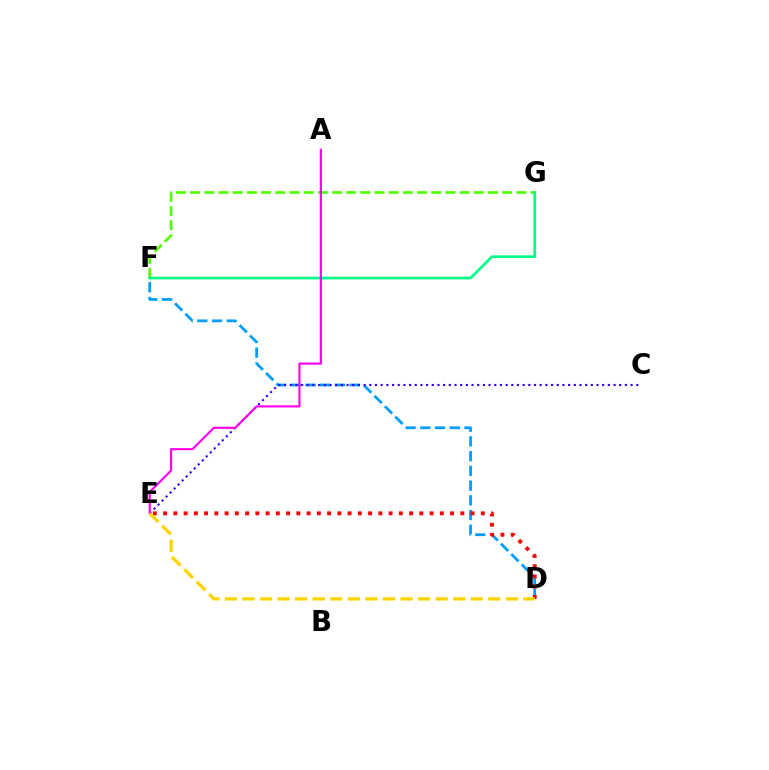{('D', 'F'): [{'color': '#009eff', 'line_style': 'dashed', 'thickness': 2.0}], ('C', 'E'): [{'color': '#3700ff', 'line_style': 'dotted', 'thickness': 1.54}], ('F', 'G'): [{'color': '#4fff00', 'line_style': 'dashed', 'thickness': 1.93}, {'color': '#00ff86', 'line_style': 'solid', 'thickness': 1.95}], ('D', 'E'): [{'color': '#ff0000', 'line_style': 'dotted', 'thickness': 2.78}, {'color': '#ffd500', 'line_style': 'dashed', 'thickness': 2.39}], ('A', 'E'): [{'color': '#ff00ed', 'line_style': 'solid', 'thickness': 1.55}]}